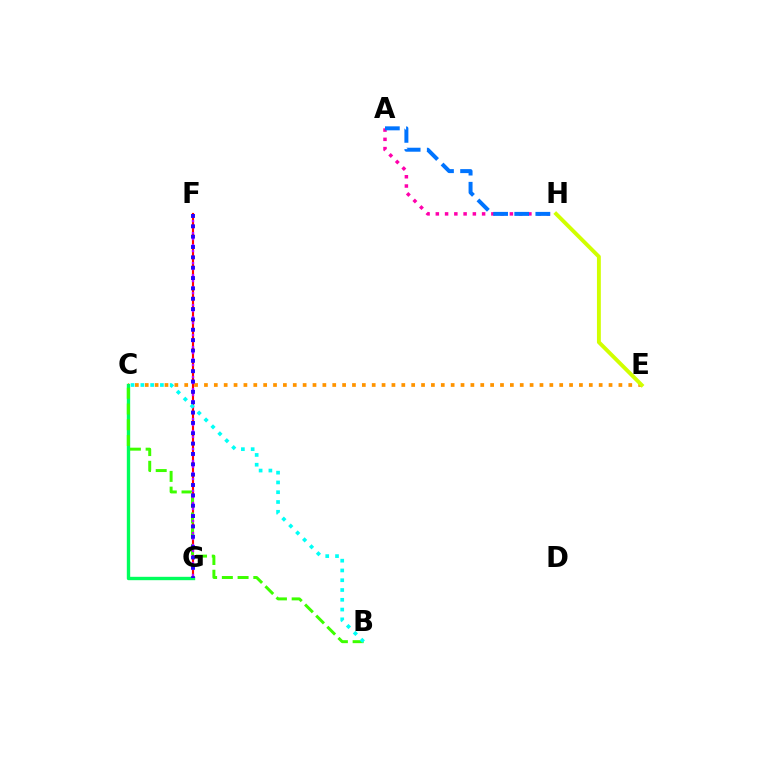{('C', 'E'): [{'color': '#ff9400', 'line_style': 'dotted', 'thickness': 2.68}], ('A', 'H'): [{'color': '#ff00ac', 'line_style': 'dotted', 'thickness': 2.52}, {'color': '#0074ff', 'line_style': 'dashed', 'thickness': 2.87}], ('F', 'G'): [{'color': '#ff0000', 'line_style': 'solid', 'thickness': 1.54}, {'color': '#b900ff', 'line_style': 'dotted', 'thickness': 1.63}, {'color': '#2500ff', 'line_style': 'dotted', 'thickness': 2.81}], ('C', 'G'): [{'color': '#00ff5c', 'line_style': 'solid', 'thickness': 2.43}], ('E', 'H'): [{'color': '#d1ff00', 'line_style': 'solid', 'thickness': 2.79}], ('B', 'C'): [{'color': '#3dff00', 'line_style': 'dashed', 'thickness': 2.14}, {'color': '#00fff6', 'line_style': 'dotted', 'thickness': 2.66}]}